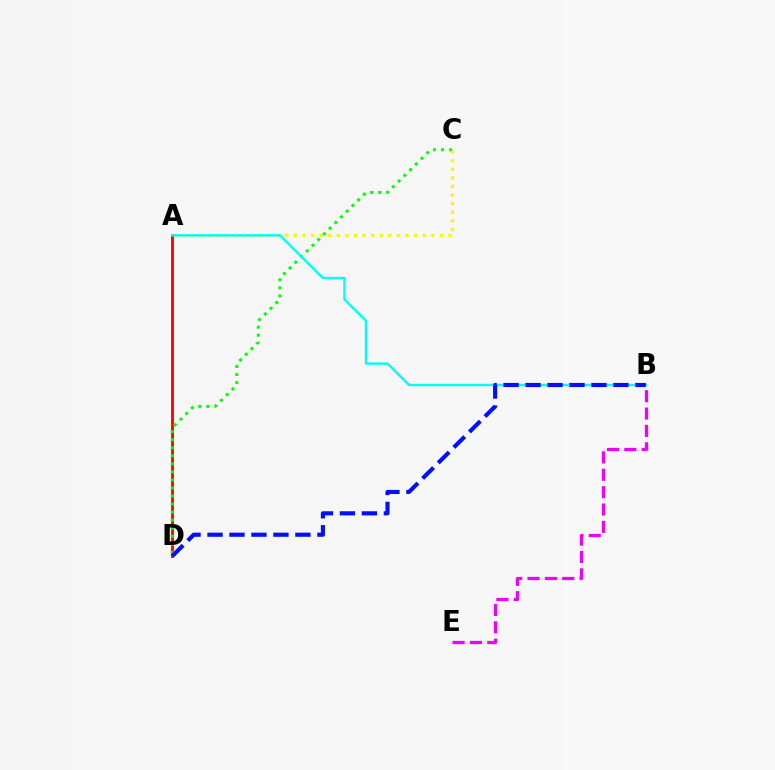{('A', 'C'): [{'color': '#fcf500', 'line_style': 'dotted', 'thickness': 2.33}], ('A', 'D'): [{'color': '#ff0000', 'line_style': 'solid', 'thickness': 2.05}], ('C', 'D'): [{'color': '#08ff00', 'line_style': 'dotted', 'thickness': 2.19}], ('A', 'B'): [{'color': '#00fff6', 'line_style': 'solid', 'thickness': 1.74}], ('B', 'E'): [{'color': '#ee00ff', 'line_style': 'dashed', 'thickness': 2.36}], ('B', 'D'): [{'color': '#0010ff', 'line_style': 'dashed', 'thickness': 2.98}]}